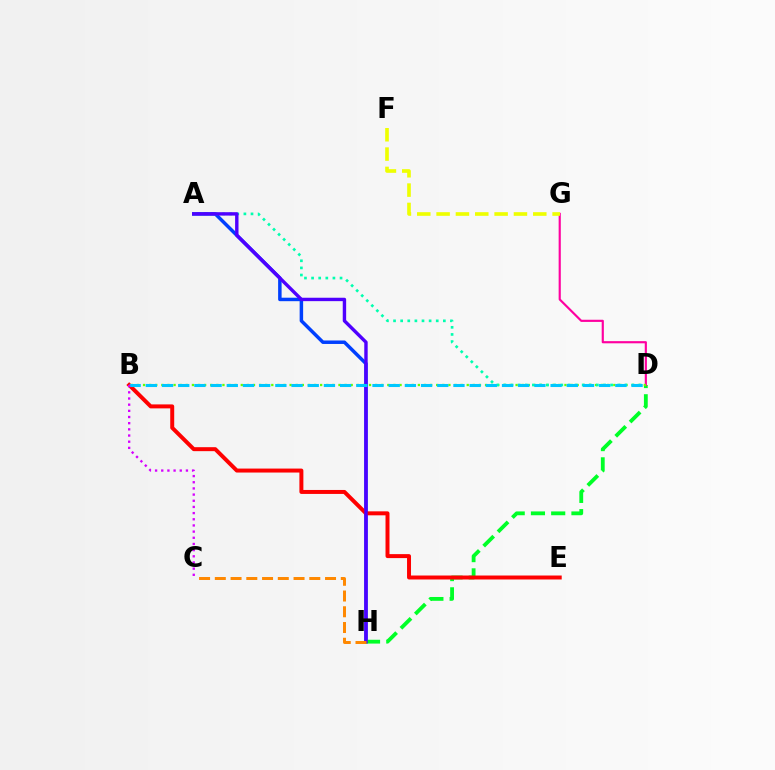{('A', 'H'): [{'color': '#003fff', 'line_style': 'solid', 'thickness': 2.5}, {'color': '#4f00ff', 'line_style': 'solid', 'thickness': 2.45}], ('D', 'H'): [{'color': '#00ff27', 'line_style': 'dashed', 'thickness': 2.75}], ('D', 'G'): [{'color': '#ff00a0', 'line_style': 'solid', 'thickness': 1.55}], ('B', 'D'): [{'color': '#66ff00', 'line_style': 'dotted', 'thickness': 1.66}, {'color': '#00c7ff', 'line_style': 'dashed', 'thickness': 2.2}], ('A', 'D'): [{'color': '#00ffaf', 'line_style': 'dotted', 'thickness': 1.93}], ('B', 'E'): [{'color': '#ff0000', 'line_style': 'solid', 'thickness': 2.86}], ('C', 'H'): [{'color': '#ff8800', 'line_style': 'dashed', 'thickness': 2.14}], ('F', 'G'): [{'color': '#eeff00', 'line_style': 'dashed', 'thickness': 2.63}], ('B', 'C'): [{'color': '#d600ff', 'line_style': 'dotted', 'thickness': 1.68}]}